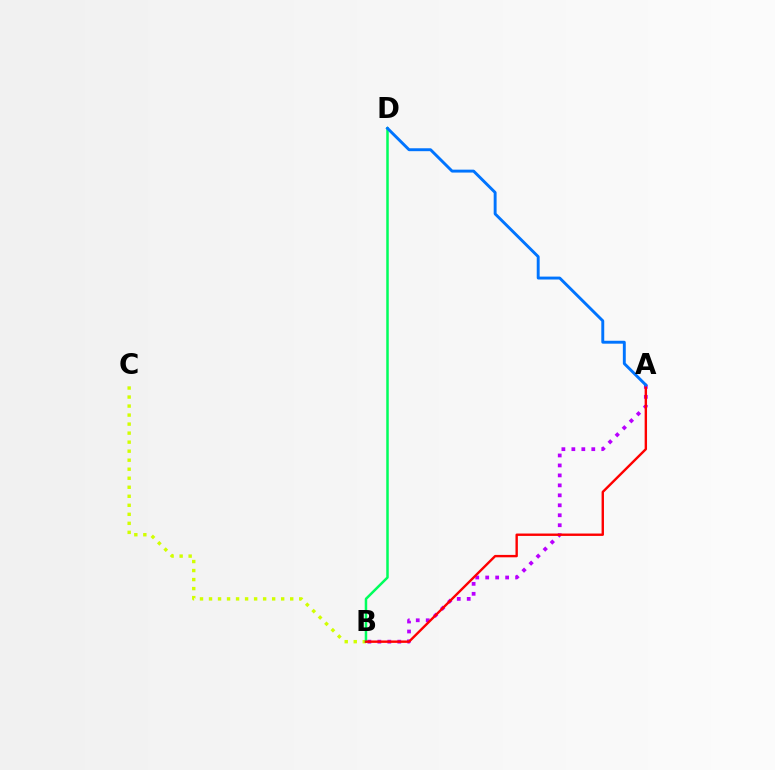{('B', 'C'): [{'color': '#d1ff00', 'line_style': 'dotted', 'thickness': 2.45}], ('B', 'D'): [{'color': '#00ff5c', 'line_style': 'solid', 'thickness': 1.8}], ('A', 'B'): [{'color': '#b900ff', 'line_style': 'dotted', 'thickness': 2.71}, {'color': '#ff0000', 'line_style': 'solid', 'thickness': 1.72}], ('A', 'D'): [{'color': '#0074ff', 'line_style': 'solid', 'thickness': 2.1}]}